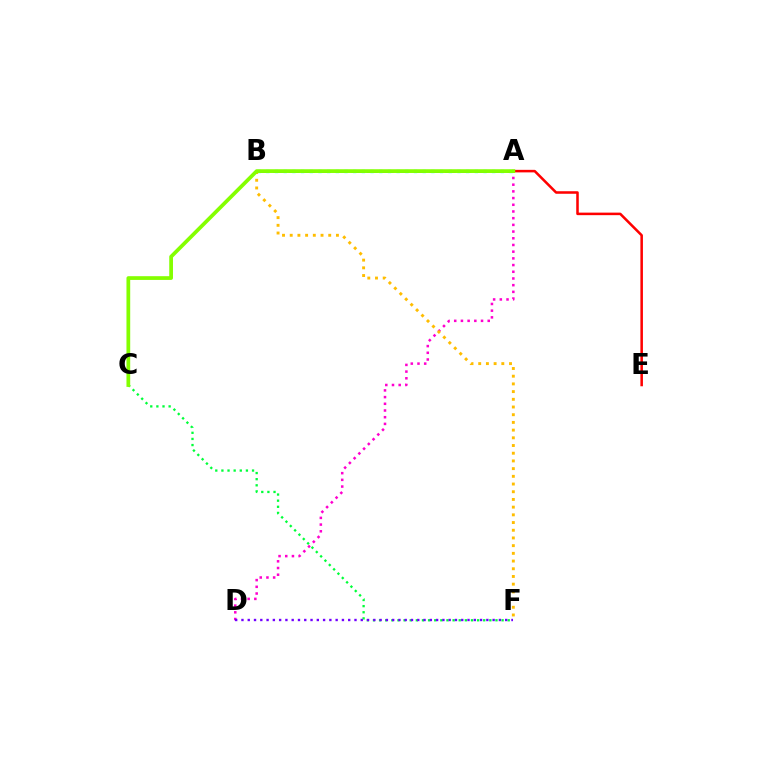{('C', 'F'): [{'color': '#00ff39', 'line_style': 'dotted', 'thickness': 1.66}], ('A', 'B'): [{'color': '#004bff', 'line_style': 'dashed', 'thickness': 2.12}, {'color': '#00fff6', 'line_style': 'dotted', 'thickness': 2.36}], ('A', 'D'): [{'color': '#ff00cf', 'line_style': 'dotted', 'thickness': 1.82}], ('D', 'F'): [{'color': '#7200ff', 'line_style': 'dotted', 'thickness': 1.71}], ('B', 'F'): [{'color': '#ffbd00', 'line_style': 'dotted', 'thickness': 2.09}], ('A', 'E'): [{'color': '#ff0000', 'line_style': 'solid', 'thickness': 1.83}], ('A', 'C'): [{'color': '#84ff00', 'line_style': 'solid', 'thickness': 2.69}]}